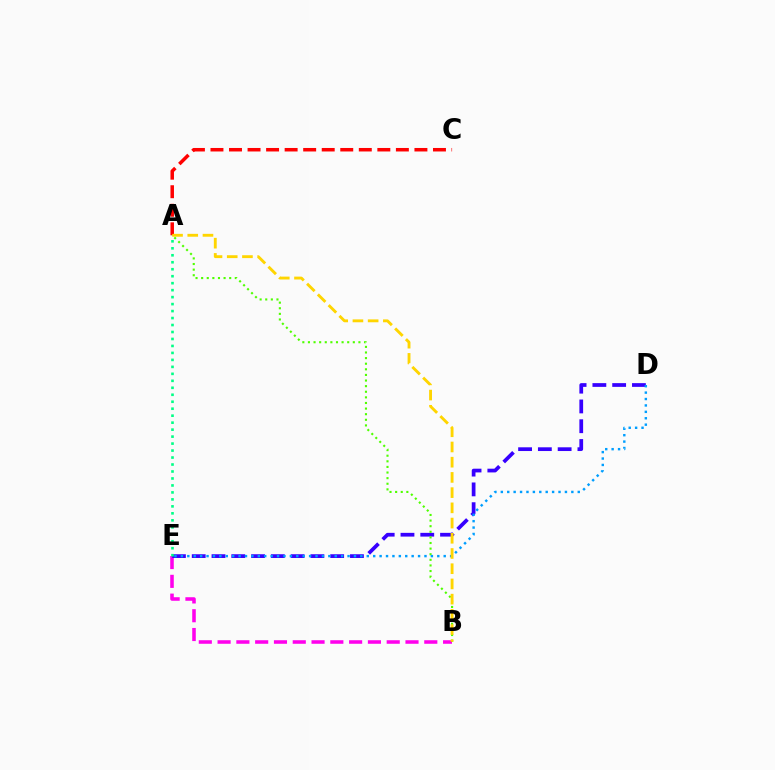{('A', 'C'): [{'color': '#ff0000', 'line_style': 'dashed', 'thickness': 2.52}], ('B', 'E'): [{'color': '#ff00ed', 'line_style': 'dashed', 'thickness': 2.55}], ('D', 'E'): [{'color': '#3700ff', 'line_style': 'dashed', 'thickness': 2.69}, {'color': '#009eff', 'line_style': 'dotted', 'thickness': 1.74}], ('A', 'B'): [{'color': '#4fff00', 'line_style': 'dotted', 'thickness': 1.52}, {'color': '#ffd500', 'line_style': 'dashed', 'thickness': 2.07}], ('A', 'E'): [{'color': '#00ff86', 'line_style': 'dotted', 'thickness': 1.89}]}